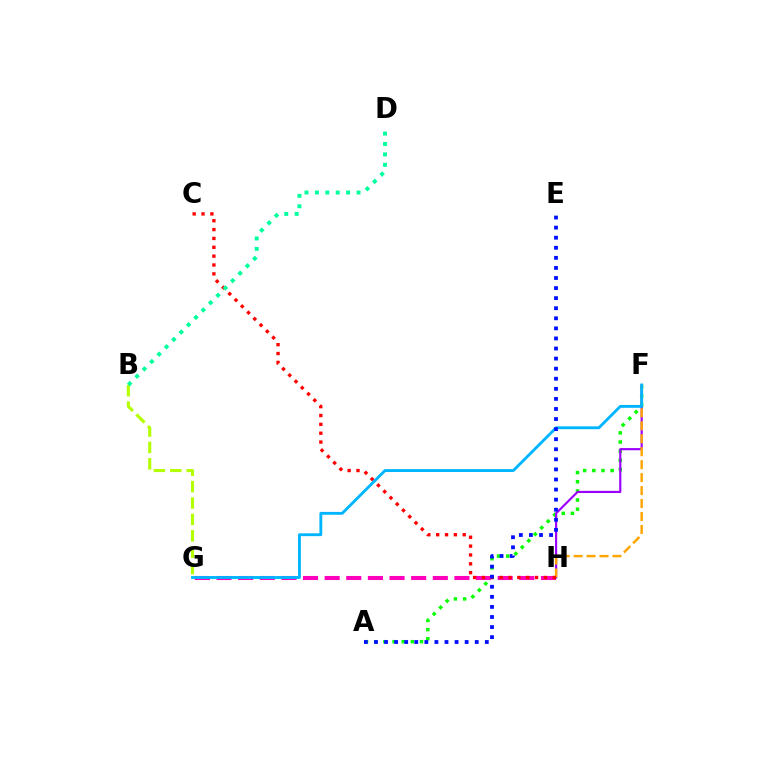{('A', 'F'): [{'color': '#08ff00', 'line_style': 'dotted', 'thickness': 2.49}], ('F', 'H'): [{'color': '#9b00ff', 'line_style': 'solid', 'thickness': 1.56}, {'color': '#ffa500', 'line_style': 'dashed', 'thickness': 1.76}], ('G', 'H'): [{'color': '#ff00bd', 'line_style': 'dashed', 'thickness': 2.94}], ('C', 'H'): [{'color': '#ff0000', 'line_style': 'dotted', 'thickness': 2.41}], ('F', 'G'): [{'color': '#00b5ff', 'line_style': 'solid', 'thickness': 2.06}], ('B', 'G'): [{'color': '#b3ff00', 'line_style': 'dashed', 'thickness': 2.23}], ('A', 'E'): [{'color': '#0010ff', 'line_style': 'dotted', 'thickness': 2.74}], ('B', 'D'): [{'color': '#00ff9d', 'line_style': 'dotted', 'thickness': 2.83}]}